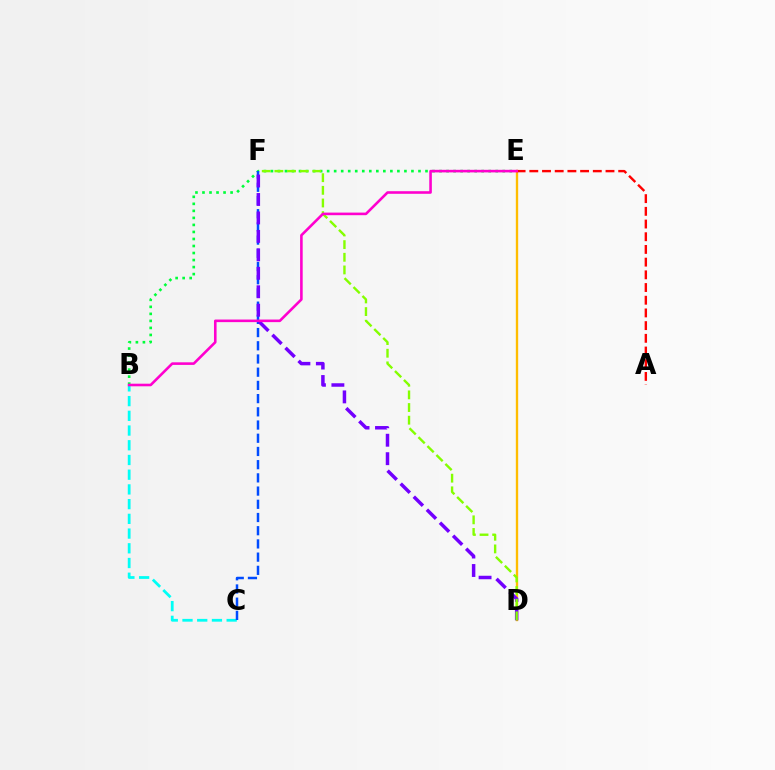{('B', 'E'): [{'color': '#00ff39', 'line_style': 'dotted', 'thickness': 1.91}, {'color': '#ff00cf', 'line_style': 'solid', 'thickness': 1.87}], ('B', 'C'): [{'color': '#00fff6', 'line_style': 'dashed', 'thickness': 2.0}], ('D', 'E'): [{'color': '#ffbd00', 'line_style': 'solid', 'thickness': 1.69}], ('C', 'F'): [{'color': '#004bff', 'line_style': 'dashed', 'thickness': 1.79}], ('A', 'E'): [{'color': '#ff0000', 'line_style': 'dashed', 'thickness': 1.73}], ('D', 'F'): [{'color': '#7200ff', 'line_style': 'dashed', 'thickness': 2.51}, {'color': '#84ff00', 'line_style': 'dashed', 'thickness': 1.72}]}